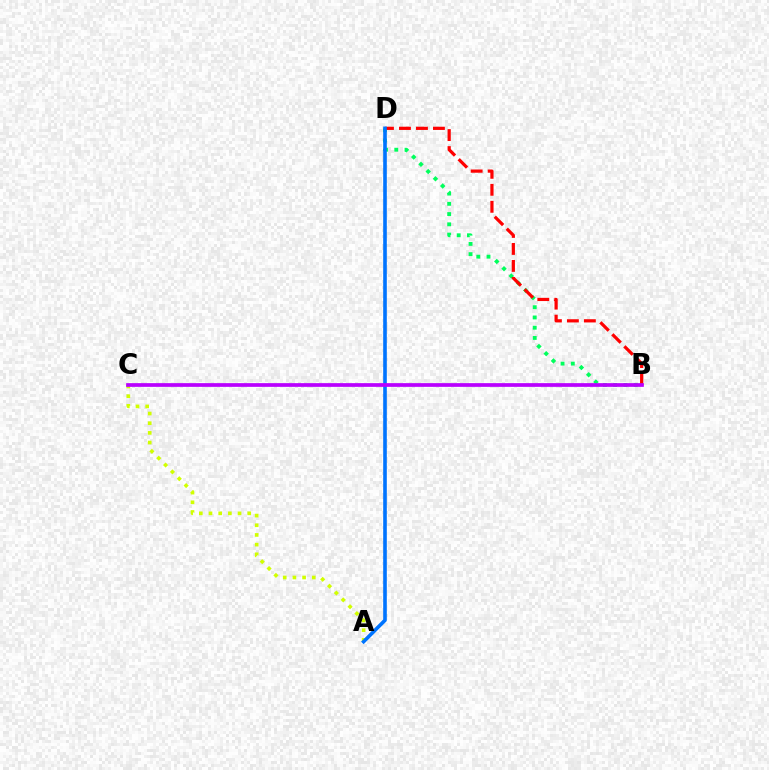{('A', 'C'): [{'color': '#d1ff00', 'line_style': 'dotted', 'thickness': 2.63}], ('B', 'D'): [{'color': '#00ff5c', 'line_style': 'dotted', 'thickness': 2.78}, {'color': '#ff0000', 'line_style': 'dashed', 'thickness': 2.31}], ('A', 'D'): [{'color': '#0074ff', 'line_style': 'solid', 'thickness': 2.61}], ('B', 'C'): [{'color': '#b900ff', 'line_style': 'solid', 'thickness': 2.67}]}